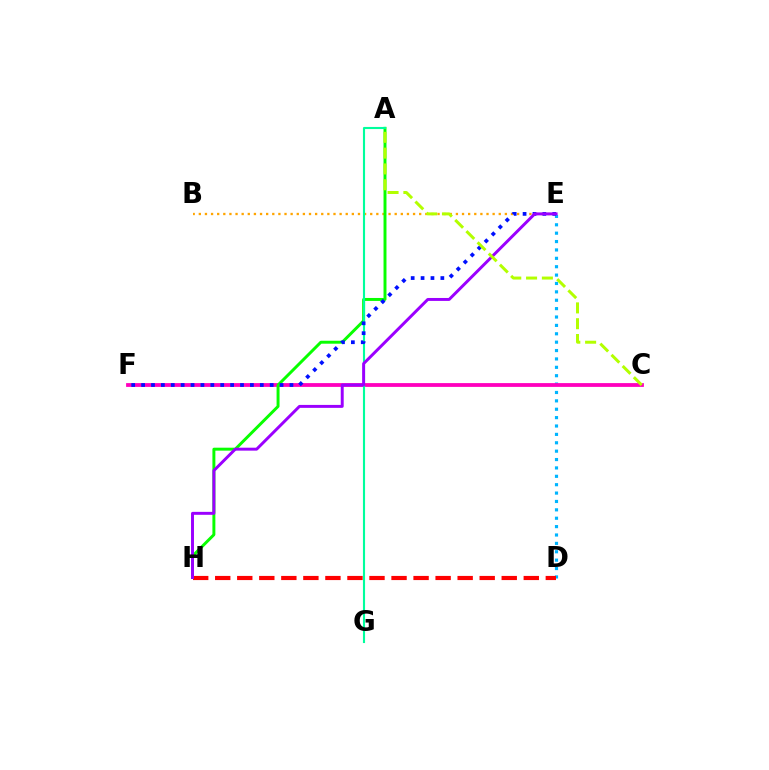{('D', 'E'): [{'color': '#00b5ff', 'line_style': 'dotted', 'thickness': 2.28}], ('B', 'E'): [{'color': '#ffa500', 'line_style': 'dotted', 'thickness': 1.66}], ('C', 'F'): [{'color': '#ff00bd', 'line_style': 'solid', 'thickness': 2.73}], ('A', 'H'): [{'color': '#08ff00', 'line_style': 'solid', 'thickness': 2.13}], ('A', 'G'): [{'color': '#00ff9d', 'line_style': 'solid', 'thickness': 1.52}], ('E', 'F'): [{'color': '#0010ff', 'line_style': 'dotted', 'thickness': 2.69}], ('D', 'H'): [{'color': '#ff0000', 'line_style': 'dashed', 'thickness': 2.99}], ('E', 'H'): [{'color': '#9b00ff', 'line_style': 'solid', 'thickness': 2.12}], ('A', 'C'): [{'color': '#b3ff00', 'line_style': 'dashed', 'thickness': 2.15}]}